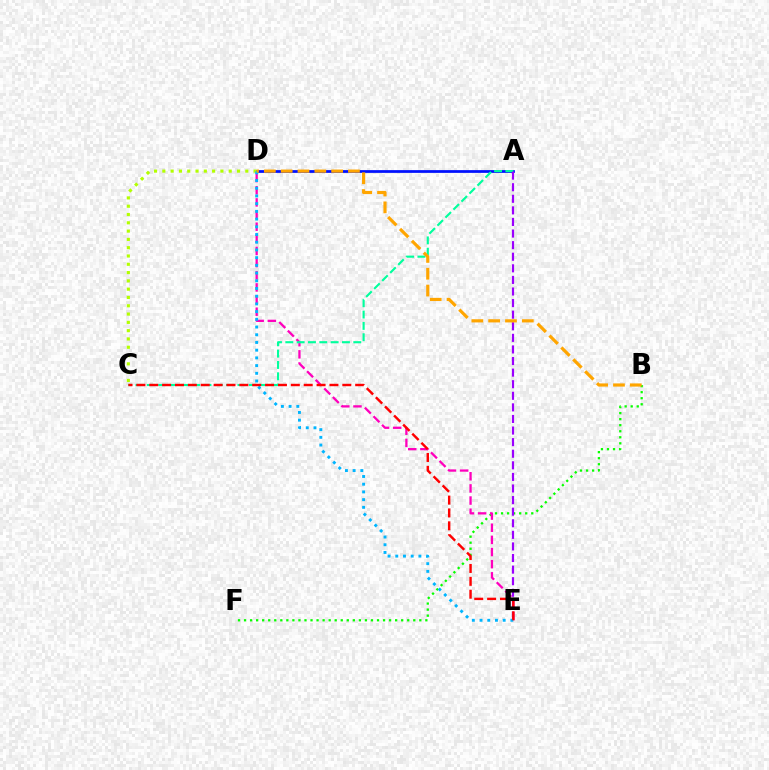{('B', 'F'): [{'color': '#08ff00', 'line_style': 'dotted', 'thickness': 1.64}], ('D', 'E'): [{'color': '#ff00bd', 'line_style': 'dashed', 'thickness': 1.65}, {'color': '#00b5ff', 'line_style': 'dotted', 'thickness': 2.1}], ('A', 'D'): [{'color': '#0010ff', 'line_style': 'solid', 'thickness': 1.97}], ('A', 'C'): [{'color': '#00ff9d', 'line_style': 'dashed', 'thickness': 1.54}], ('A', 'E'): [{'color': '#9b00ff', 'line_style': 'dashed', 'thickness': 1.57}], ('C', 'D'): [{'color': '#b3ff00', 'line_style': 'dotted', 'thickness': 2.25}], ('C', 'E'): [{'color': '#ff0000', 'line_style': 'dashed', 'thickness': 1.75}], ('B', 'D'): [{'color': '#ffa500', 'line_style': 'dashed', 'thickness': 2.29}]}